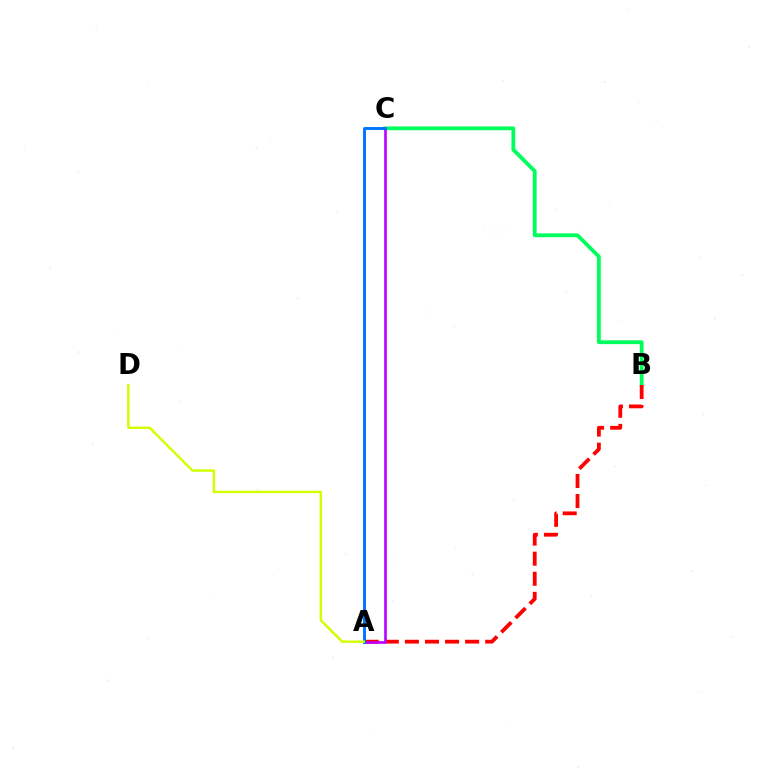{('B', 'C'): [{'color': '#00ff5c', 'line_style': 'solid', 'thickness': 2.74}], ('A', 'B'): [{'color': '#ff0000', 'line_style': 'dashed', 'thickness': 2.73}], ('A', 'C'): [{'color': '#b900ff', 'line_style': 'solid', 'thickness': 1.89}, {'color': '#0074ff', 'line_style': 'solid', 'thickness': 2.1}], ('A', 'D'): [{'color': '#d1ff00', 'line_style': 'solid', 'thickness': 1.77}]}